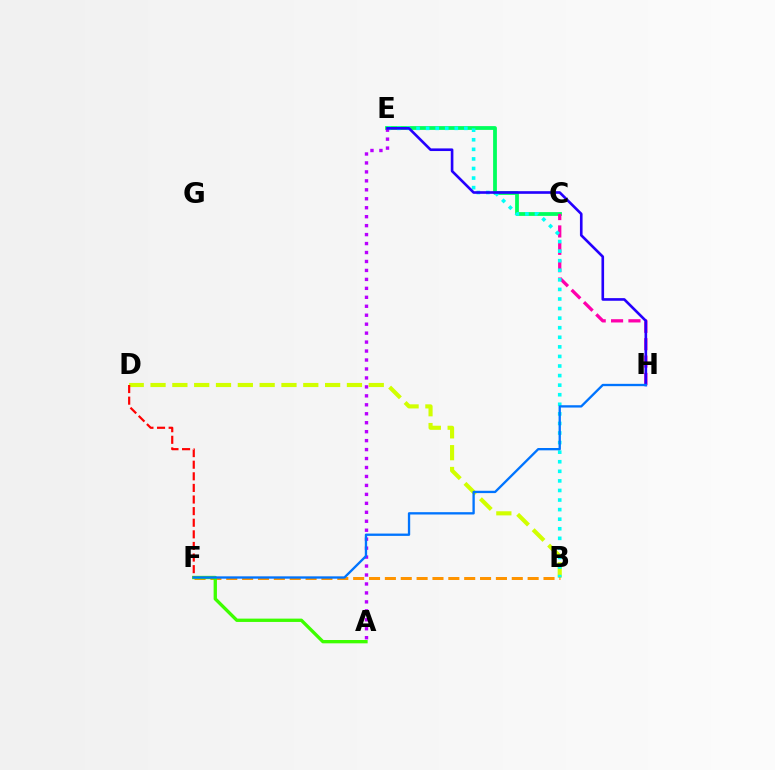{('B', 'D'): [{'color': '#d1ff00', 'line_style': 'dashed', 'thickness': 2.96}], ('C', 'E'): [{'color': '#00ff5c', 'line_style': 'solid', 'thickness': 2.72}], ('C', 'H'): [{'color': '#ff00ac', 'line_style': 'dashed', 'thickness': 2.36}], ('B', 'E'): [{'color': '#00fff6', 'line_style': 'dotted', 'thickness': 2.6}], ('B', 'F'): [{'color': '#ff9400', 'line_style': 'dashed', 'thickness': 2.15}], ('A', 'F'): [{'color': '#3dff00', 'line_style': 'solid', 'thickness': 2.39}], ('D', 'F'): [{'color': '#ff0000', 'line_style': 'dashed', 'thickness': 1.58}], ('A', 'E'): [{'color': '#b900ff', 'line_style': 'dotted', 'thickness': 2.43}], ('E', 'H'): [{'color': '#2500ff', 'line_style': 'solid', 'thickness': 1.9}], ('F', 'H'): [{'color': '#0074ff', 'line_style': 'solid', 'thickness': 1.67}]}